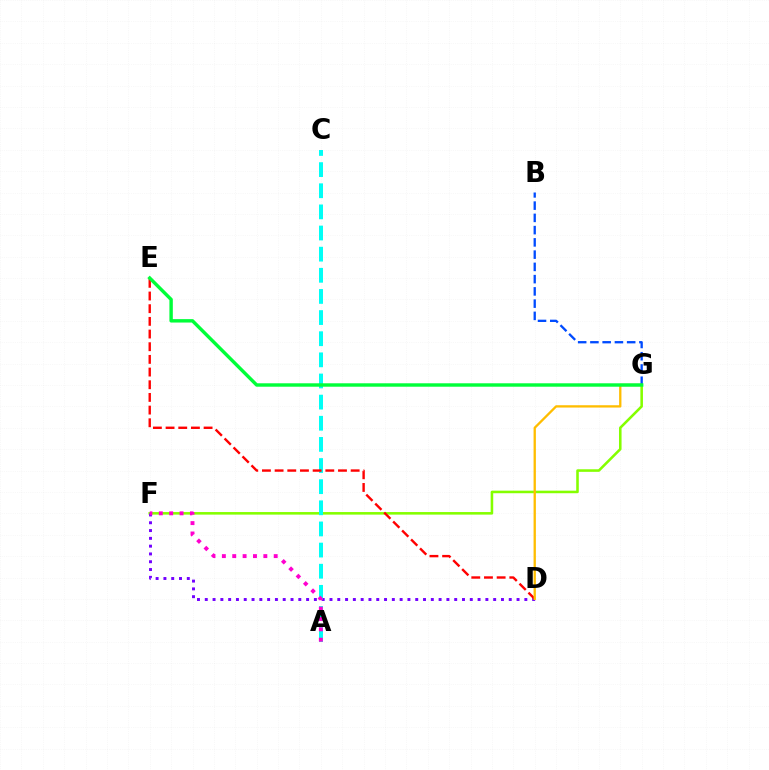{('F', 'G'): [{'color': '#84ff00', 'line_style': 'solid', 'thickness': 1.85}], ('D', 'F'): [{'color': '#7200ff', 'line_style': 'dotted', 'thickness': 2.12}], ('B', 'G'): [{'color': '#004bff', 'line_style': 'dashed', 'thickness': 1.66}], ('A', 'C'): [{'color': '#00fff6', 'line_style': 'dashed', 'thickness': 2.87}], ('D', 'E'): [{'color': '#ff0000', 'line_style': 'dashed', 'thickness': 1.72}], ('D', 'G'): [{'color': '#ffbd00', 'line_style': 'solid', 'thickness': 1.67}], ('A', 'F'): [{'color': '#ff00cf', 'line_style': 'dotted', 'thickness': 2.82}], ('E', 'G'): [{'color': '#00ff39', 'line_style': 'solid', 'thickness': 2.46}]}